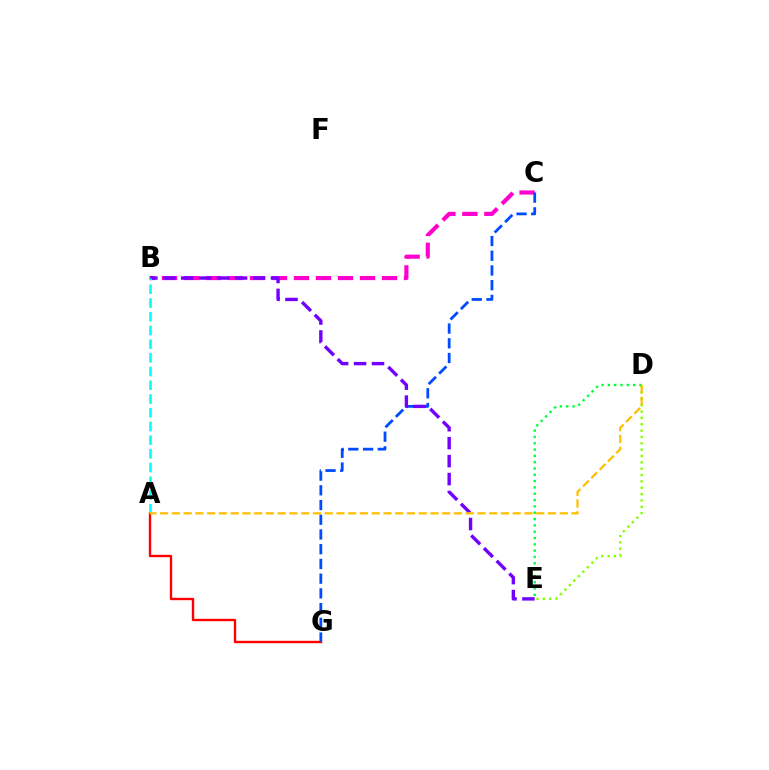{('B', 'C'): [{'color': '#ff00cf', 'line_style': 'dashed', 'thickness': 2.99}], ('D', 'E'): [{'color': '#84ff00', 'line_style': 'dotted', 'thickness': 1.72}, {'color': '#00ff39', 'line_style': 'dotted', 'thickness': 1.72}], ('A', 'G'): [{'color': '#ff0000', 'line_style': 'solid', 'thickness': 1.71}], ('C', 'G'): [{'color': '#004bff', 'line_style': 'dashed', 'thickness': 2.0}], ('B', 'E'): [{'color': '#7200ff', 'line_style': 'dashed', 'thickness': 2.44}], ('A', 'B'): [{'color': '#00fff6', 'line_style': 'dashed', 'thickness': 1.86}], ('A', 'D'): [{'color': '#ffbd00', 'line_style': 'dashed', 'thickness': 1.6}]}